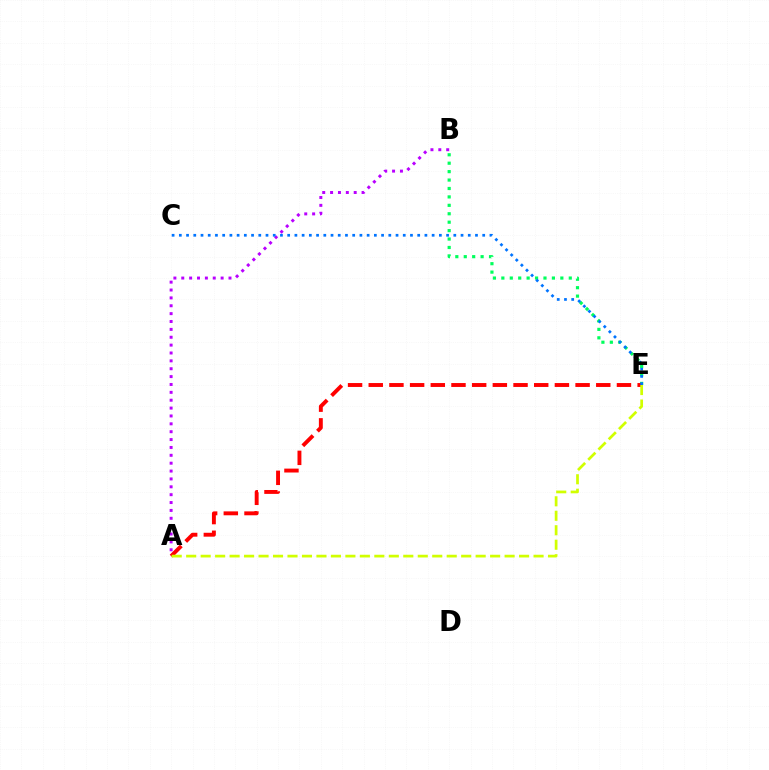{('A', 'B'): [{'color': '#b900ff', 'line_style': 'dotted', 'thickness': 2.14}], ('B', 'E'): [{'color': '#00ff5c', 'line_style': 'dotted', 'thickness': 2.29}], ('A', 'E'): [{'color': '#ff0000', 'line_style': 'dashed', 'thickness': 2.81}, {'color': '#d1ff00', 'line_style': 'dashed', 'thickness': 1.97}], ('C', 'E'): [{'color': '#0074ff', 'line_style': 'dotted', 'thickness': 1.96}]}